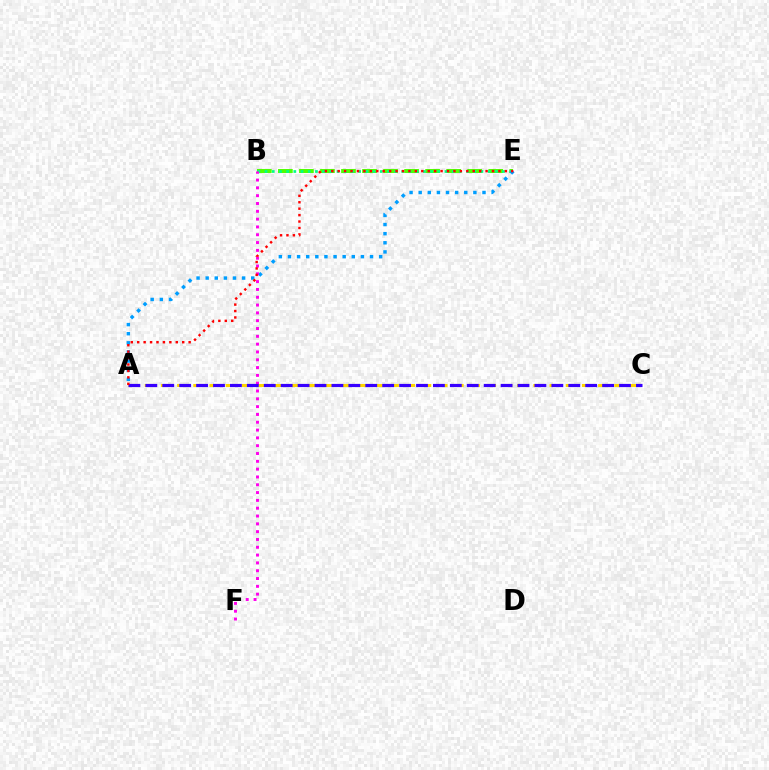{('B', 'E'): [{'color': '#4fff00', 'line_style': 'dashed', 'thickness': 2.86}, {'color': '#00ff86', 'line_style': 'dotted', 'thickness': 1.96}], ('A', 'C'): [{'color': '#ffd500', 'line_style': 'dashed', 'thickness': 2.2}, {'color': '#3700ff', 'line_style': 'dashed', 'thickness': 2.3}], ('A', 'E'): [{'color': '#009eff', 'line_style': 'dotted', 'thickness': 2.48}, {'color': '#ff0000', 'line_style': 'dotted', 'thickness': 1.75}], ('B', 'F'): [{'color': '#ff00ed', 'line_style': 'dotted', 'thickness': 2.12}]}